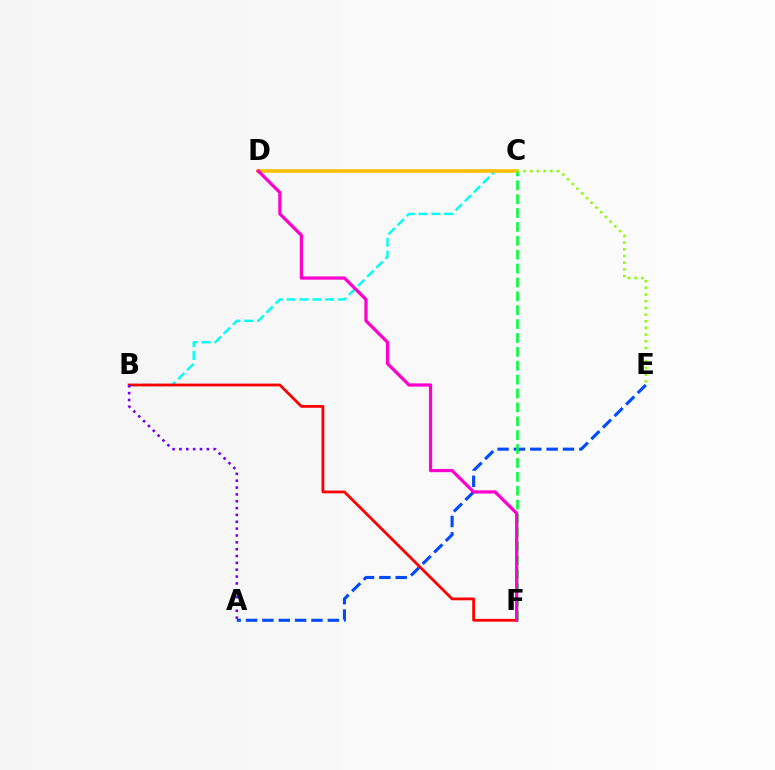{('A', 'E'): [{'color': '#004bff', 'line_style': 'dashed', 'thickness': 2.22}], ('B', 'C'): [{'color': '#00fff6', 'line_style': 'dashed', 'thickness': 1.74}], ('C', 'D'): [{'color': '#ffbd00', 'line_style': 'solid', 'thickness': 2.57}], ('C', 'F'): [{'color': '#00ff39', 'line_style': 'dashed', 'thickness': 1.89}], ('B', 'F'): [{'color': '#ff0000', 'line_style': 'solid', 'thickness': 2.0}], ('A', 'B'): [{'color': '#7200ff', 'line_style': 'dotted', 'thickness': 1.86}], ('C', 'E'): [{'color': '#84ff00', 'line_style': 'dotted', 'thickness': 1.81}], ('D', 'F'): [{'color': '#ff00cf', 'line_style': 'solid', 'thickness': 2.33}]}